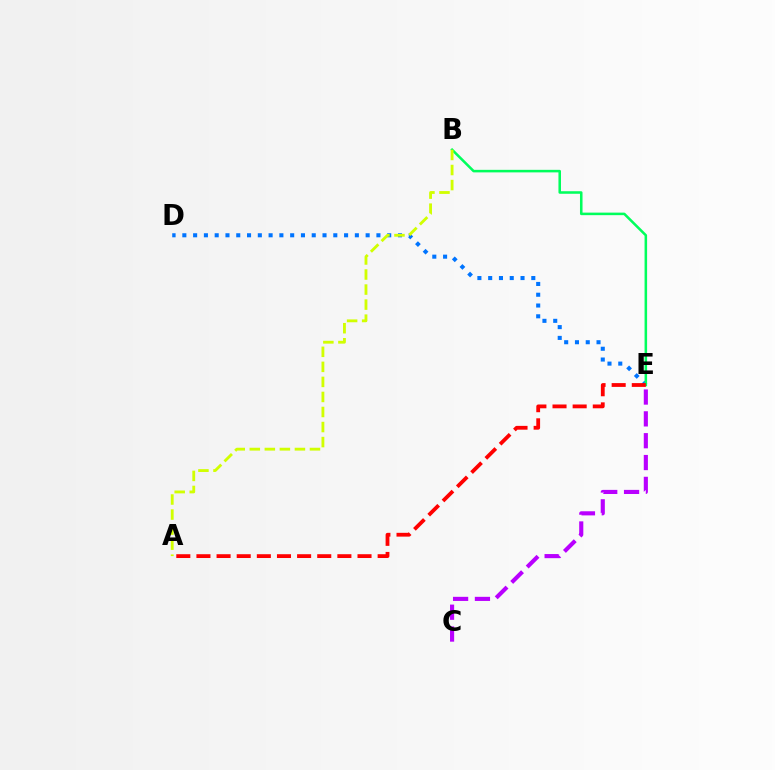{('D', 'E'): [{'color': '#0074ff', 'line_style': 'dotted', 'thickness': 2.93}], ('B', 'E'): [{'color': '#00ff5c', 'line_style': 'solid', 'thickness': 1.83}], ('C', 'E'): [{'color': '#b900ff', 'line_style': 'dashed', 'thickness': 2.97}], ('A', 'E'): [{'color': '#ff0000', 'line_style': 'dashed', 'thickness': 2.74}], ('A', 'B'): [{'color': '#d1ff00', 'line_style': 'dashed', 'thickness': 2.04}]}